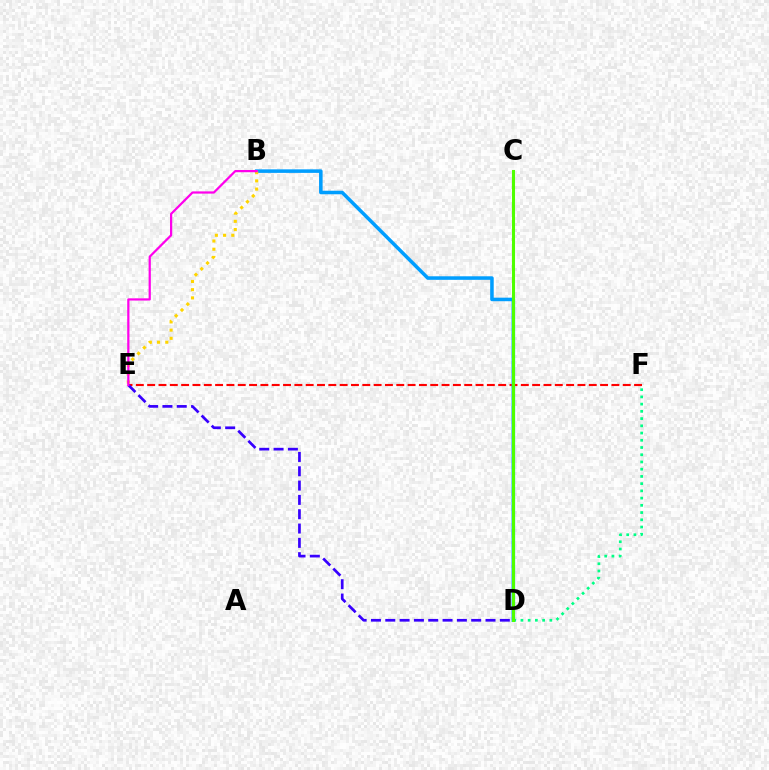{('E', 'F'): [{'color': '#ff0000', 'line_style': 'dashed', 'thickness': 1.54}], ('D', 'F'): [{'color': '#00ff86', 'line_style': 'dotted', 'thickness': 1.96}], ('D', 'E'): [{'color': '#3700ff', 'line_style': 'dashed', 'thickness': 1.95}], ('B', 'D'): [{'color': '#009eff', 'line_style': 'solid', 'thickness': 2.55}], ('B', 'E'): [{'color': '#ffd500', 'line_style': 'dotted', 'thickness': 2.23}, {'color': '#ff00ed', 'line_style': 'solid', 'thickness': 1.6}], ('C', 'D'): [{'color': '#4fff00', 'line_style': 'solid', 'thickness': 2.2}]}